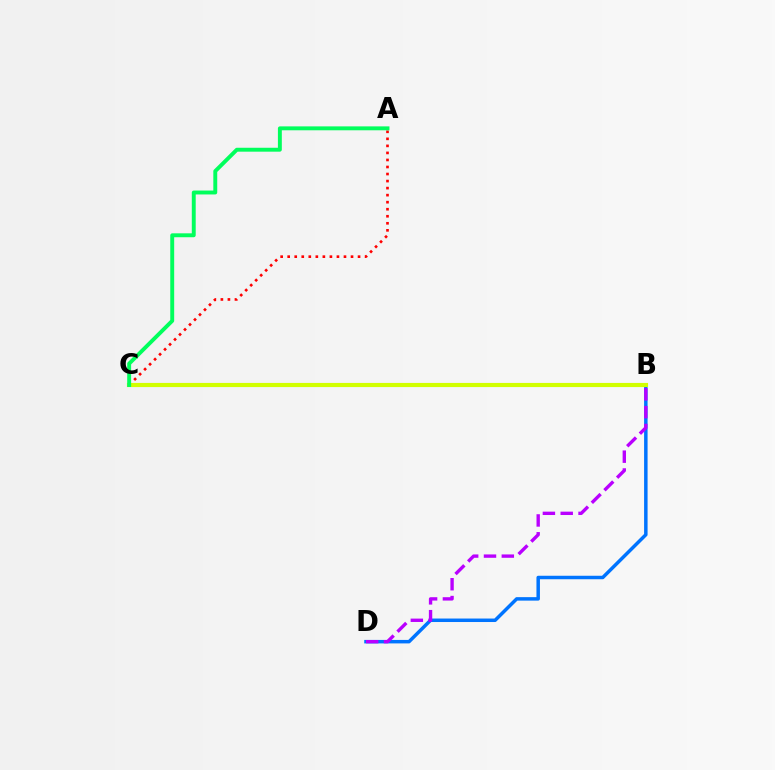{('A', 'C'): [{'color': '#ff0000', 'line_style': 'dotted', 'thickness': 1.91}, {'color': '#00ff5c', 'line_style': 'solid', 'thickness': 2.81}], ('B', 'D'): [{'color': '#0074ff', 'line_style': 'solid', 'thickness': 2.51}, {'color': '#b900ff', 'line_style': 'dashed', 'thickness': 2.42}], ('B', 'C'): [{'color': '#d1ff00', 'line_style': 'solid', 'thickness': 2.98}]}